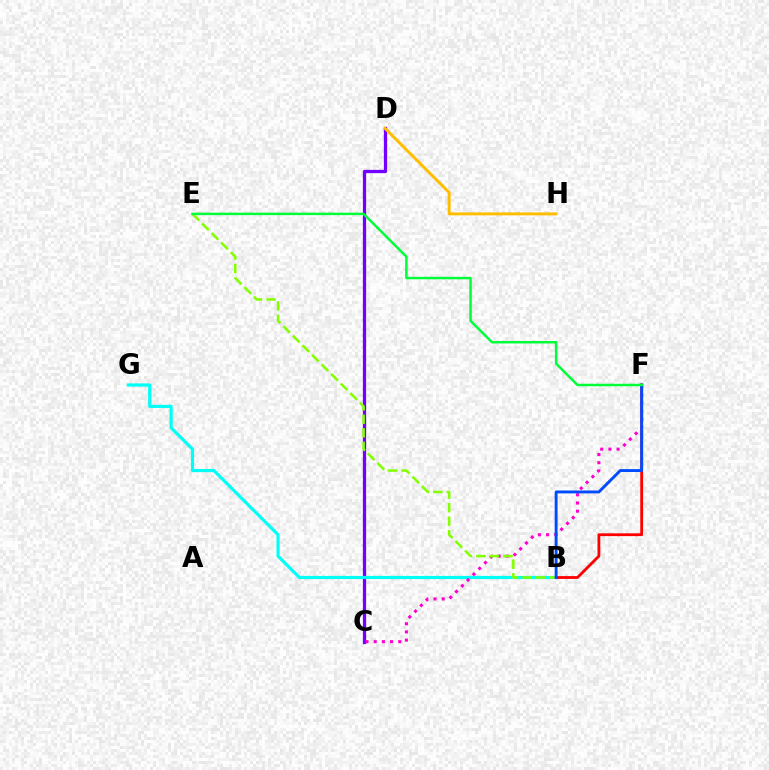{('C', 'D'): [{'color': '#7200ff', 'line_style': 'solid', 'thickness': 2.34}], ('B', 'G'): [{'color': '#00fff6', 'line_style': 'solid', 'thickness': 2.29}], ('B', 'F'): [{'color': '#ff0000', 'line_style': 'solid', 'thickness': 2.02}, {'color': '#004bff', 'line_style': 'solid', 'thickness': 2.08}], ('C', 'F'): [{'color': '#ff00cf', 'line_style': 'dotted', 'thickness': 2.22}], ('B', 'E'): [{'color': '#84ff00', 'line_style': 'dashed', 'thickness': 1.84}], ('D', 'H'): [{'color': '#ffbd00', 'line_style': 'solid', 'thickness': 2.11}], ('E', 'F'): [{'color': '#00ff39', 'line_style': 'solid', 'thickness': 1.79}]}